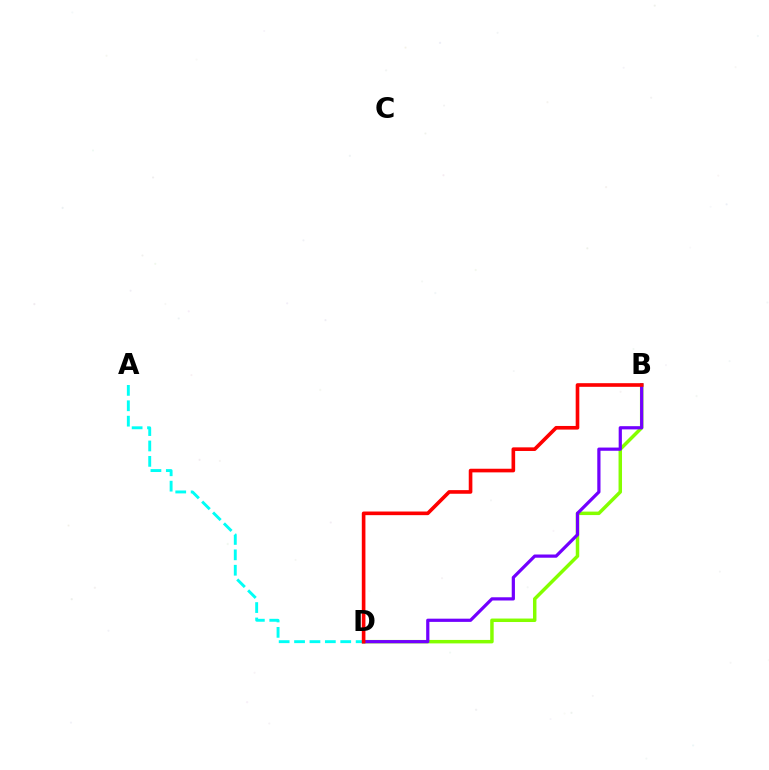{('B', 'D'): [{'color': '#84ff00', 'line_style': 'solid', 'thickness': 2.5}, {'color': '#7200ff', 'line_style': 'solid', 'thickness': 2.31}, {'color': '#ff0000', 'line_style': 'solid', 'thickness': 2.61}], ('A', 'D'): [{'color': '#00fff6', 'line_style': 'dashed', 'thickness': 2.09}]}